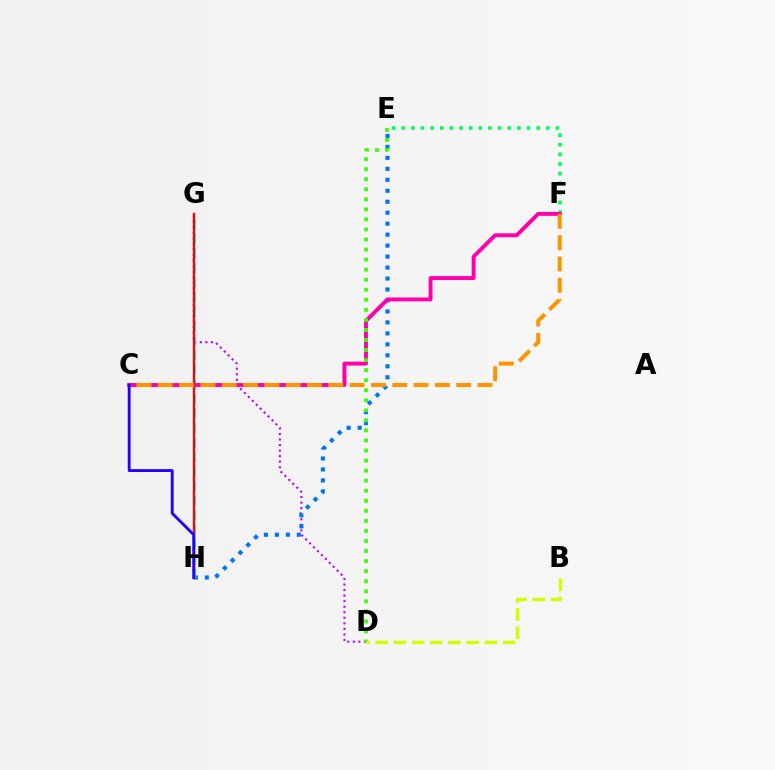{('D', 'G'): [{'color': '#b900ff', 'line_style': 'dotted', 'thickness': 1.51}], ('E', 'F'): [{'color': '#00ff5c', 'line_style': 'dotted', 'thickness': 2.62}], ('E', 'H'): [{'color': '#0074ff', 'line_style': 'dotted', 'thickness': 2.98}], ('G', 'H'): [{'color': '#00fff6', 'line_style': 'dashed', 'thickness': 1.98}, {'color': '#ff0000', 'line_style': 'solid', 'thickness': 1.7}], ('C', 'F'): [{'color': '#ff00ac', 'line_style': 'solid', 'thickness': 2.83}, {'color': '#ff9400', 'line_style': 'dashed', 'thickness': 2.9}], ('D', 'E'): [{'color': '#3dff00', 'line_style': 'dotted', 'thickness': 2.73}], ('B', 'D'): [{'color': '#d1ff00', 'line_style': 'dashed', 'thickness': 2.47}], ('C', 'H'): [{'color': '#2500ff', 'line_style': 'solid', 'thickness': 2.07}]}